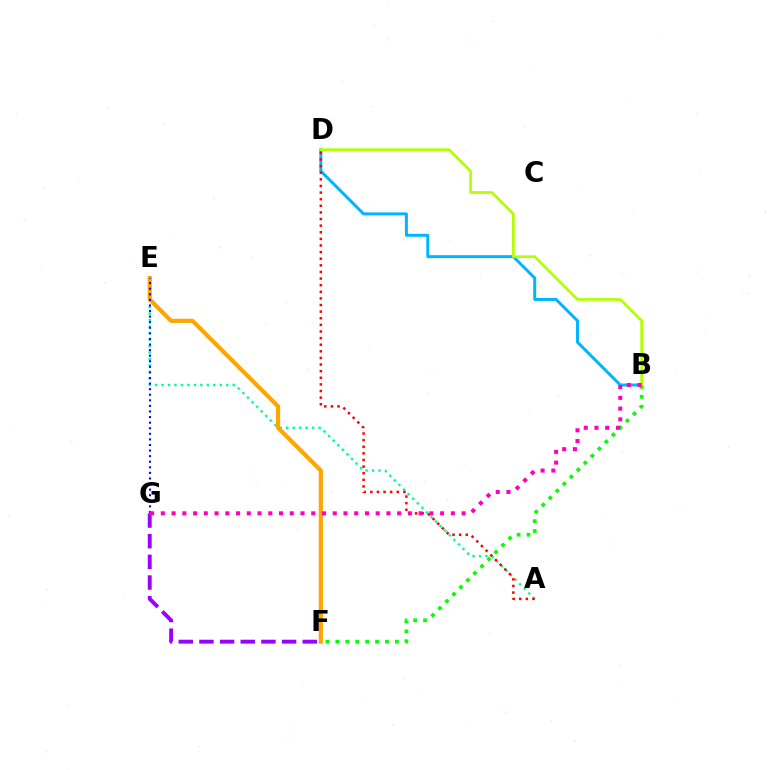{('F', 'G'): [{'color': '#9b00ff', 'line_style': 'dashed', 'thickness': 2.81}], ('A', 'E'): [{'color': '#00ff9d', 'line_style': 'dotted', 'thickness': 1.76}], ('B', 'D'): [{'color': '#00b5ff', 'line_style': 'solid', 'thickness': 2.13}, {'color': '#b3ff00', 'line_style': 'solid', 'thickness': 1.95}], ('B', 'F'): [{'color': '#08ff00', 'line_style': 'dotted', 'thickness': 2.7}], ('E', 'F'): [{'color': '#ffa500', 'line_style': 'solid', 'thickness': 2.99}], ('A', 'D'): [{'color': '#ff0000', 'line_style': 'dotted', 'thickness': 1.8}], ('E', 'G'): [{'color': '#0010ff', 'line_style': 'dotted', 'thickness': 1.52}], ('B', 'G'): [{'color': '#ff00bd', 'line_style': 'dotted', 'thickness': 2.92}]}